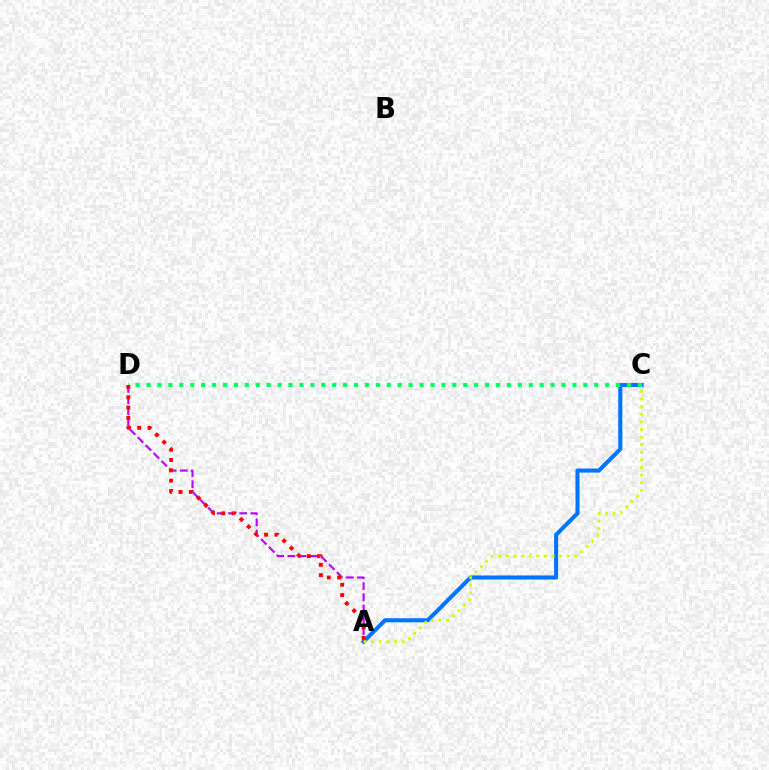{('A', 'C'): [{'color': '#0074ff', 'line_style': 'solid', 'thickness': 2.93}, {'color': '#d1ff00', 'line_style': 'dotted', 'thickness': 2.07}], ('A', 'D'): [{'color': '#b900ff', 'line_style': 'dashed', 'thickness': 1.52}, {'color': '#ff0000', 'line_style': 'dotted', 'thickness': 2.81}], ('C', 'D'): [{'color': '#00ff5c', 'line_style': 'dotted', 'thickness': 2.97}]}